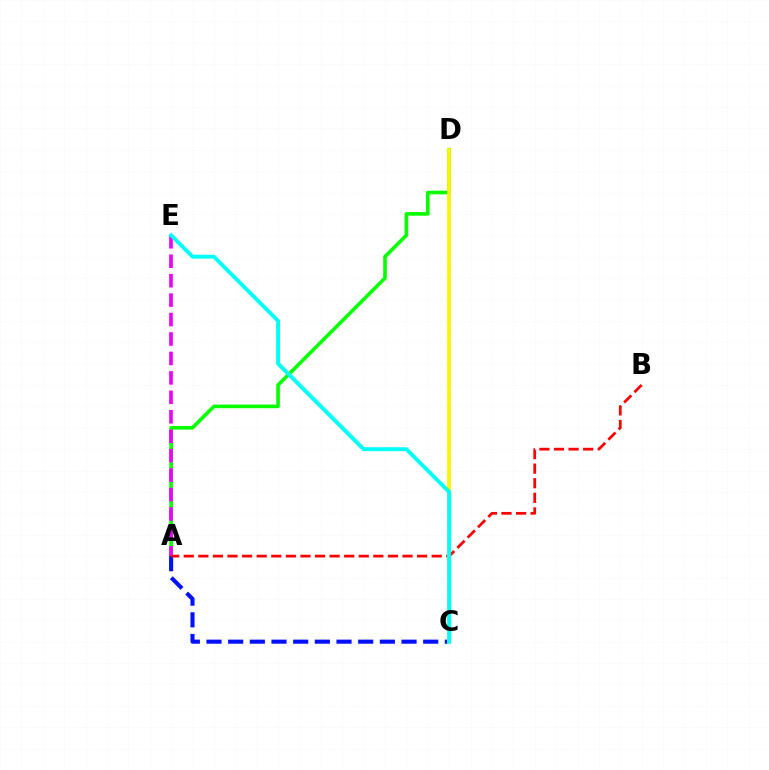{('A', 'D'): [{'color': '#08ff00', 'line_style': 'solid', 'thickness': 2.62}], ('A', 'C'): [{'color': '#0010ff', 'line_style': 'dashed', 'thickness': 2.94}], ('A', 'E'): [{'color': '#ee00ff', 'line_style': 'dashed', 'thickness': 2.64}], ('A', 'B'): [{'color': '#ff0000', 'line_style': 'dashed', 'thickness': 1.98}], ('C', 'D'): [{'color': '#fcf500', 'line_style': 'solid', 'thickness': 2.65}], ('C', 'E'): [{'color': '#00fff6', 'line_style': 'solid', 'thickness': 2.8}]}